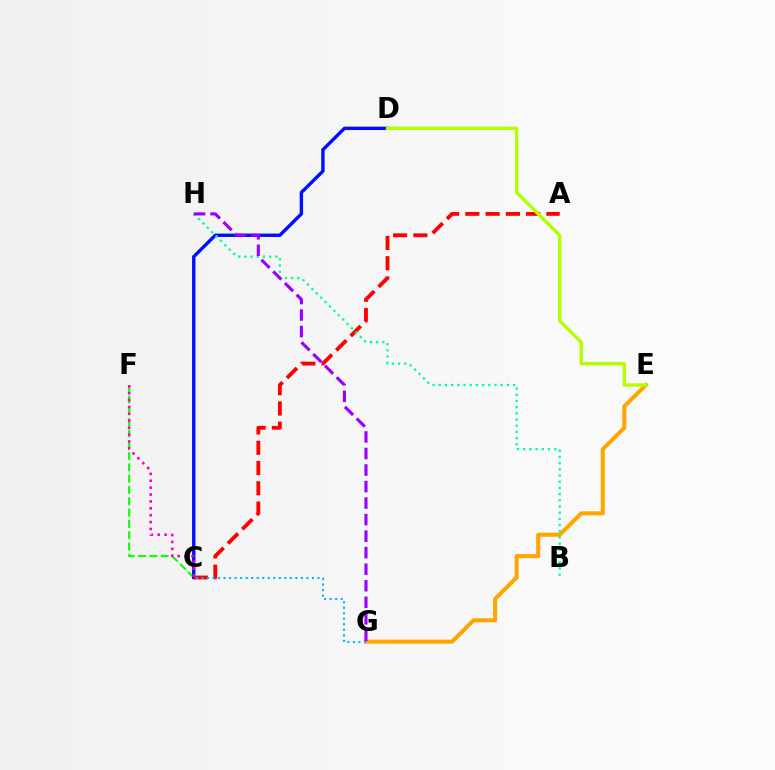{('E', 'G'): [{'color': '#ffa500', 'line_style': 'solid', 'thickness': 2.93}], ('C', 'F'): [{'color': '#08ff00', 'line_style': 'dashed', 'thickness': 1.54}, {'color': '#ff00bd', 'line_style': 'dotted', 'thickness': 1.87}], ('C', 'D'): [{'color': '#0010ff', 'line_style': 'solid', 'thickness': 2.45}], ('A', 'C'): [{'color': '#ff0000', 'line_style': 'dashed', 'thickness': 2.75}], ('C', 'G'): [{'color': '#00b5ff', 'line_style': 'dotted', 'thickness': 1.5}], ('B', 'H'): [{'color': '#00ff9d', 'line_style': 'dotted', 'thickness': 1.68}], ('G', 'H'): [{'color': '#9b00ff', 'line_style': 'dashed', 'thickness': 2.25}], ('D', 'E'): [{'color': '#b3ff00', 'line_style': 'solid', 'thickness': 2.43}]}